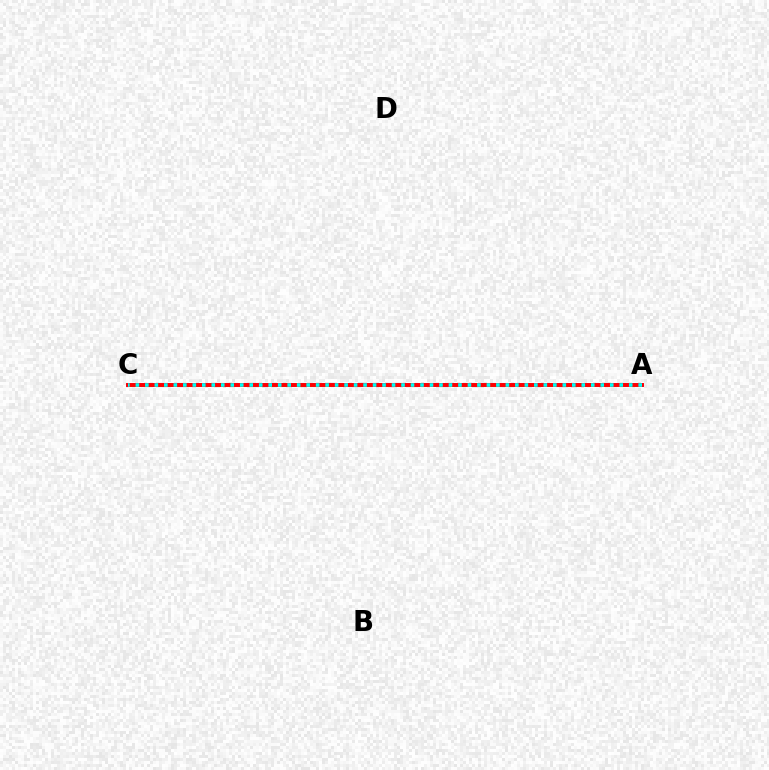{('A', 'C'): [{'color': '#7200ff', 'line_style': 'solid', 'thickness': 2.56}, {'color': '#84ff00', 'line_style': 'dashed', 'thickness': 1.89}, {'color': '#ff0000', 'line_style': 'solid', 'thickness': 2.81}, {'color': '#00fff6', 'line_style': 'dotted', 'thickness': 2.58}]}